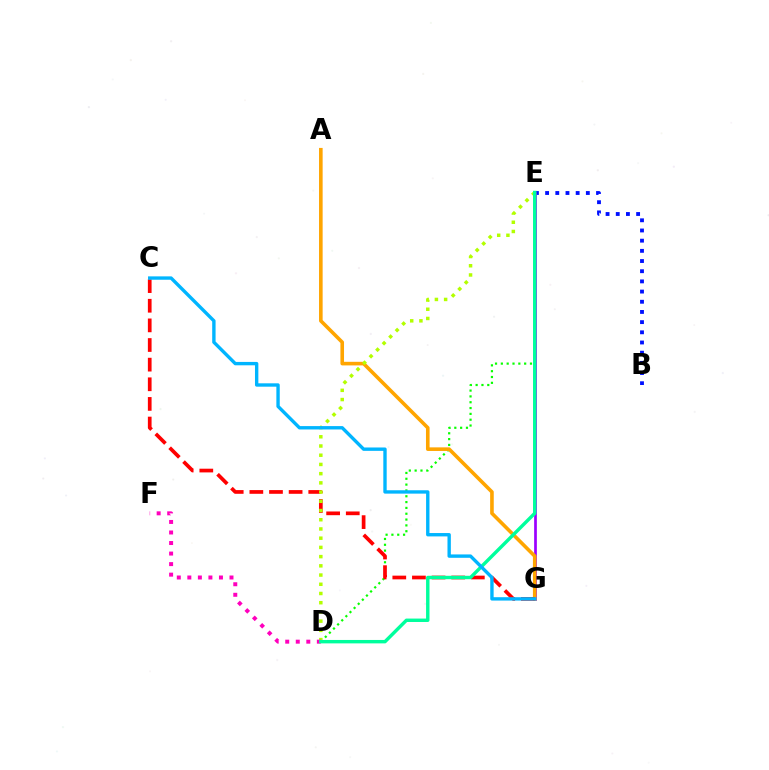{('B', 'E'): [{'color': '#0010ff', 'line_style': 'dotted', 'thickness': 2.77}], ('E', 'G'): [{'color': '#9b00ff', 'line_style': 'solid', 'thickness': 1.95}], ('D', 'E'): [{'color': '#08ff00', 'line_style': 'dotted', 'thickness': 1.58}, {'color': '#b3ff00', 'line_style': 'dotted', 'thickness': 2.5}, {'color': '#00ff9d', 'line_style': 'solid', 'thickness': 2.46}], ('A', 'G'): [{'color': '#ffa500', 'line_style': 'solid', 'thickness': 2.59}], ('C', 'G'): [{'color': '#ff0000', 'line_style': 'dashed', 'thickness': 2.67}, {'color': '#00b5ff', 'line_style': 'solid', 'thickness': 2.43}], ('D', 'F'): [{'color': '#ff00bd', 'line_style': 'dotted', 'thickness': 2.86}]}